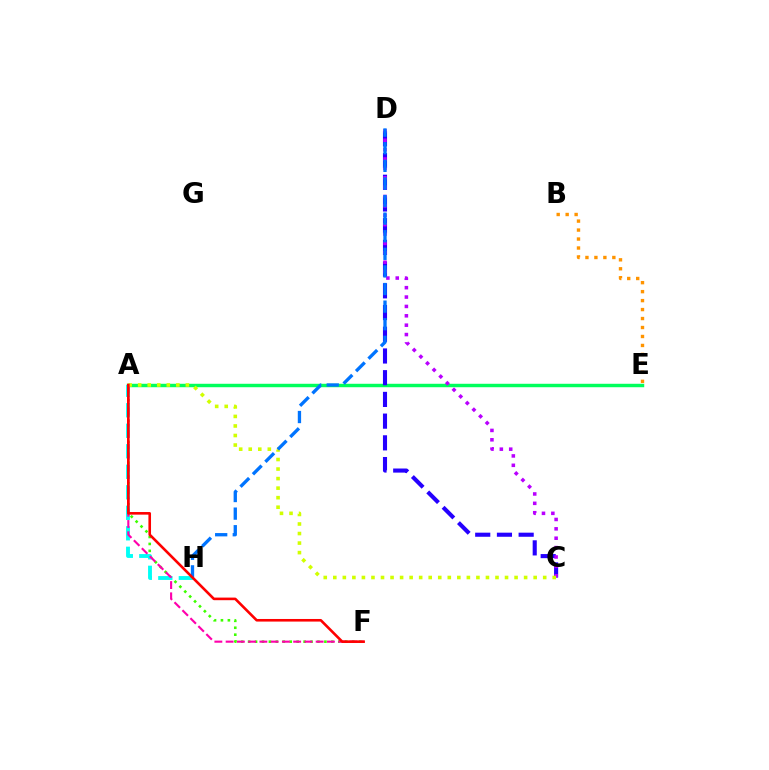{('A', 'F'): [{'color': '#3dff00', 'line_style': 'dotted', 'thickness': 1.88}, {'color': '#ff00ac', 'line_style': 'dashed', 'thickness': 1.53}, {'color': '#ff0000', 'line_style': 'solid', 'thickness': 1.88}], ('A', 'E'): [{'color': '#00ff5c', 'line_style': 'solid', 'thickness': 2.48}], ('A', 'H'): [{'color': '#00fff6', 'line_style': 'dashed', 'thickness': 2.79}], ('C', 'D'): [{'color': '#2500ff', 'line_style': 'dashed', 'thickness': 2.95}, {'color': '#b900ff', 'line_style': 'dotted', 'thickness': 2.55}], ('A', 'C'): [{'color': '#d1ff00', 'line_style': 'dotted', 'thickness': 2.59}], ('D', 'H'): [{'color': '#0074ff', 'line_style': 'dashed', 'thickness': 2.39}], ('B', 'E'): [{'color': '#ff9400', 'line_style': 'dotted', 'thickness': 2.44}]}